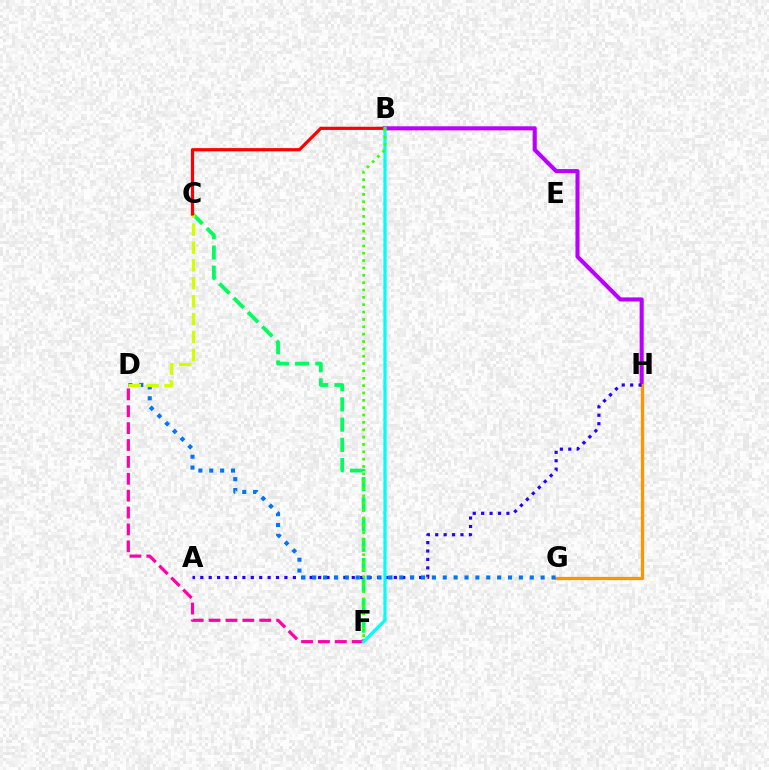{('B', 'H'): [{'color': '#b900ff', 'line_style': 'solid', 'thickness': 2.94}], ('G', 'H'): [{'color': '#ff9400', 'line_style': 'solid', 'thickness': 2.34}], ('C', 'F'): [{'color': '#00ff5c', 'line_style': 'dashed', 'thickness': 2.75}], ('A', 'H'): [{'color': '#2500ff', 'line_style': 'dotted', 'thickness': 2.29}], ('D', 'F'): [{'color': '#ff00ac', 'line_style': 'dashed', 'thickness': 2.29}], ('D', 'G'): [{'color': '#0074ff', 'line_style': 'dotted', 'thickness': 2.95}], ('C', 'D'): [{'color': '#d1ff00', 'line_style': 'dashed', 'thickness': 2.43}], ('B', 'C'): [{'color': '#ff0000', 'line_style': 'solid', 'thickness': 2.3}], ('B', 'F'): [{'color': '#00fff6', 'line_style': 'solid', 'thickness': 2.33}, {'color': '#3dff00', 'line_style': 'dotted', 'thickness': 2.0}]}